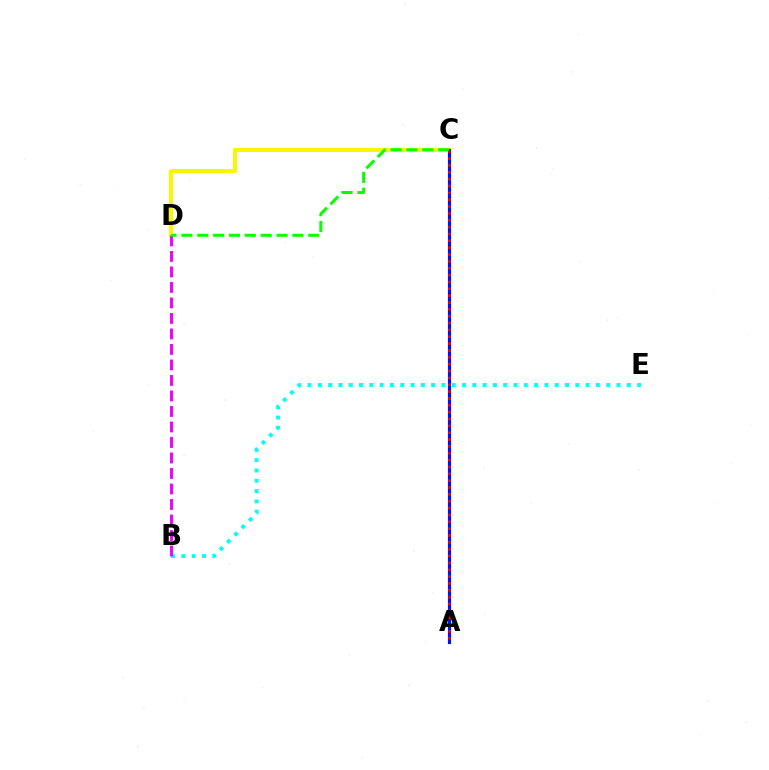{('B', 'E'): [{'color': '#00fff6', 'line_style': 'dotted', 'thickness': 2.8}], ('C', 'D'): [{'color': '#fcf500', 'line_style': 'solid', 'thickness': 2.88}, {'color': '#08ff00', 'line_style': 'dashed', 'thickness': 2.16}], ('B', 'D'): [{'color': '#ee00ff', 'line_style': 'dashed', 'thickness': 2.11}], ('A', 'C'): [{'color': '#0010ff', 'line_style': 'solid', 'thickness': 2.27}, {'color': '#ff0000', 'line_style': 'dotted', 'thickness': 1.86}]}